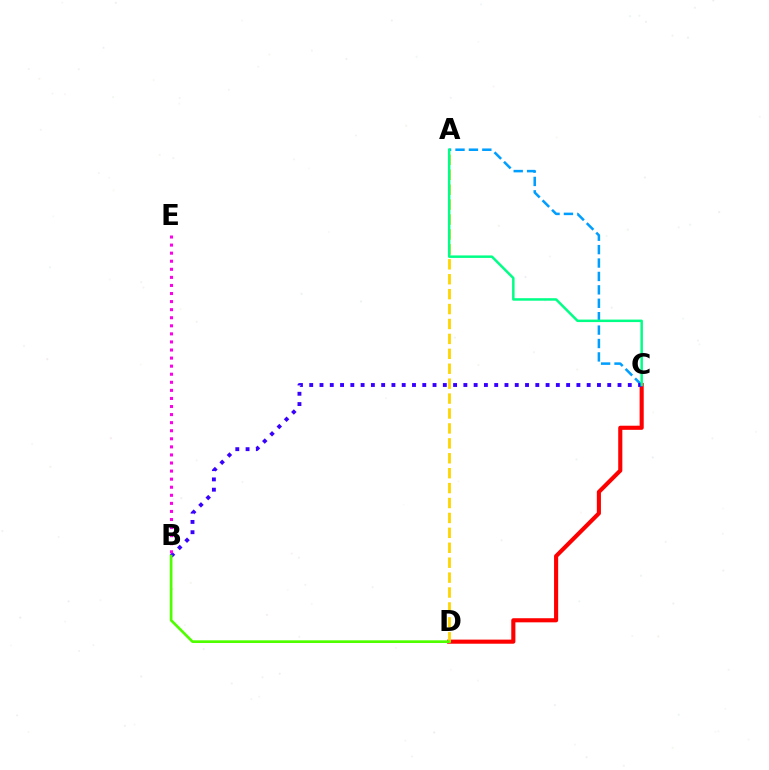{('C', 'D'): [{'color': '#ff0000', 'line_style': 'solid', 'thickness': 2.96}], ('A', 'C'): [{'color': '#009eff', 'line_style': 'dashed', 'thickness': 1.82}, {'color': '#00ff86', 'line_style': 'solid', 'thickness': 1.79}], ('B', 'C'): [{'color': '#3700ff', 'line_style': 'dotted', 'thickness': 2.79}], ('A', 'D'): [{'color': '#ffd500', 'line_style': 'dashed', 'thickness': 2.03}], ('B', 'D'): [{'color': '#4fff00', 'line_style': 'solid', 'thickness': 1.94}], ('B', 'E'): [{'color': '#ff00ed', 'line_style': 'dotted', 'thickness': 2.19}]}